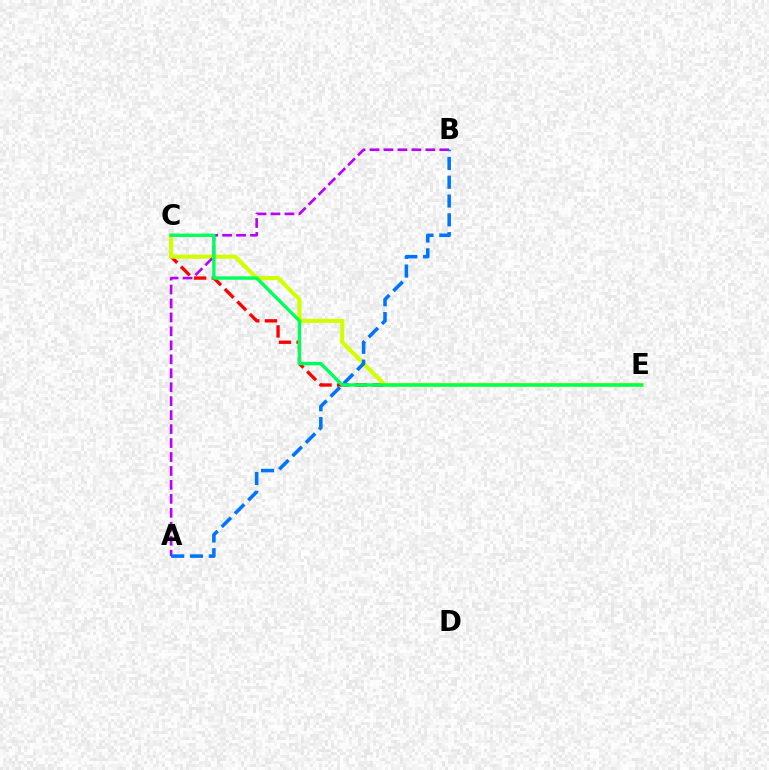{('C', 'E'): [{'color': '#ff0000', 'line_style': 'dashed', 'thickness': 2.4}, {'color': '#d1ff00', 'line_style': 'solid', 'thickness': 2.95}, {'color': '#00ff5c', 'line_style': 'solid', 'thickness': 2.44}], ('A', 'B'): [{'color': '#b900ff', 'line_style': 'dashed', 'thickness': 1.9}, {'color': '#0074ff', 'line_style': 'dashed', 'thickness': 2.55}]}